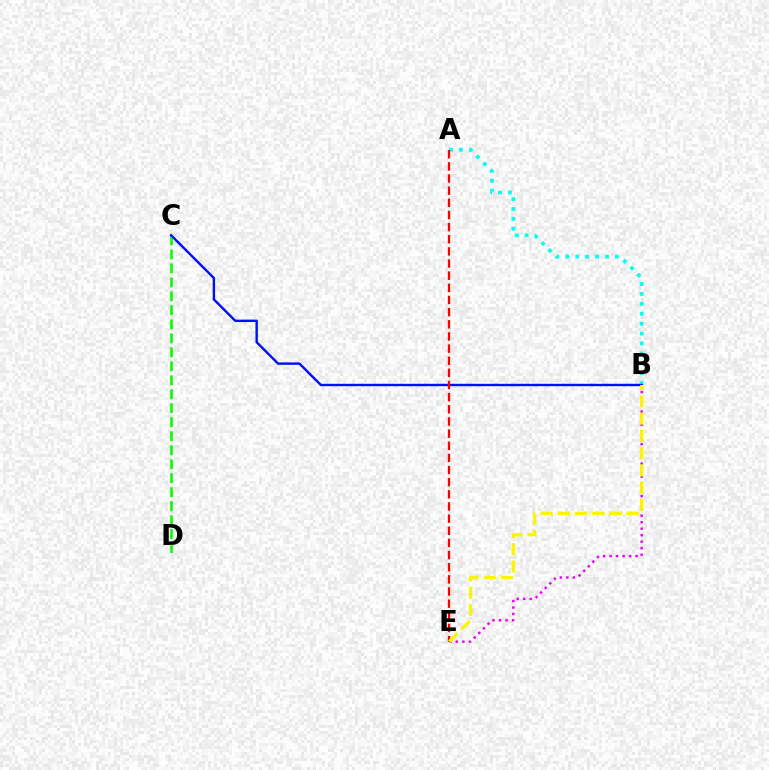{('C', 'D'): [{'color': '#08ff00', 'line_style': 'dashed', 'thickness': 1.9}], ('A', 'B'): [{'color': '#00fff6', 'line_style': 'dotted', 'thickness': 2.69}], ('B', 'E'): [{'color': '#ee00ff', 'line_style': 'dotted', 'thickness': 1.77}, {'color': '#fcf500', 'line_style': 'dashed', 'thickness': 2.34}], ('B', 'C'): [{'color': '#0010ff', 'line_style': 'solid', 'thickness': 1.74}], ('A', 'E'): [{'color': '#ff0000', 'line_style': 'dashed', 'thickness': 1.65}]}